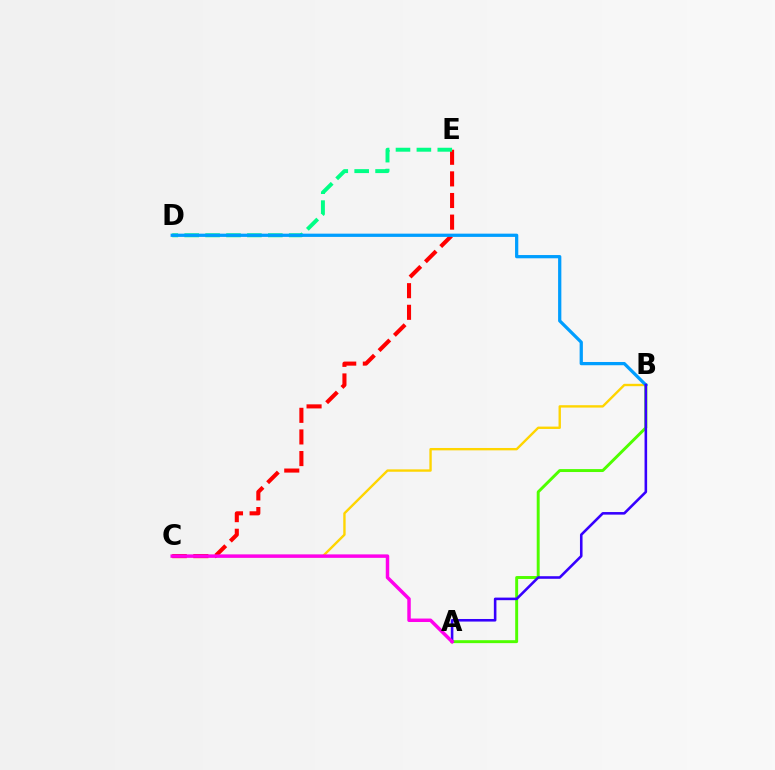{('B', 'C'): [{'color': '#ffd500', 'line_style': 'solid', 'thickness': 1.71}], ('A', 'B'): [{'color': '#4fff00', 'line_style': 'solid', 'thickness': 2.11}, {'color': '#3700ff', 'line_style': 'solid', 'thickness': 1.86}], ('C', 'E'): [{'color': '#ff0000', 'line_style': 'dashed', 'thickness': 2.94}], ('D', 'E'): [{'color': '#00ff86', 'line_style': 'dashed', 'thickness': 2.84}], ('B', 'D'): [{'color': '#009eff', 'line_style': 'solid', 'thickness': 2.34}], ('A', 'C'): [{'color': '#ff00ed', 'line_style': 'solid', 'thickness': 2.5}]}